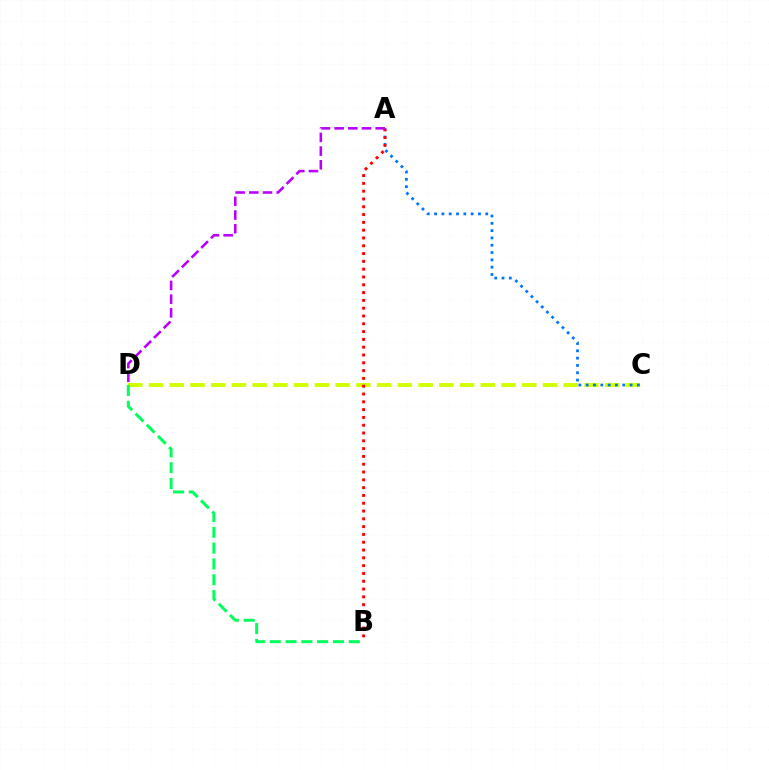{('C', 'D'): [{'color': '#d1ff00', 'line_style': 'dashed', 'thickness': 2.82}], ('A', 'C'): [{'color': '#0074ff', 'line_style': 'dotted', 'thickness': 1.99}], ('A', 'B'): [{'color': '#ff0000', 'line_style': 'dotted', 'thickness': 2.12}], ('B', 'D'): [{'color': '#00ff5c', 'line_style': 'dashed', 'thickness': 2.15}], ('A', 'D'): [{'color': '#b900ff', 'line_style': 'dashed', 'thickness': 1.86}]}